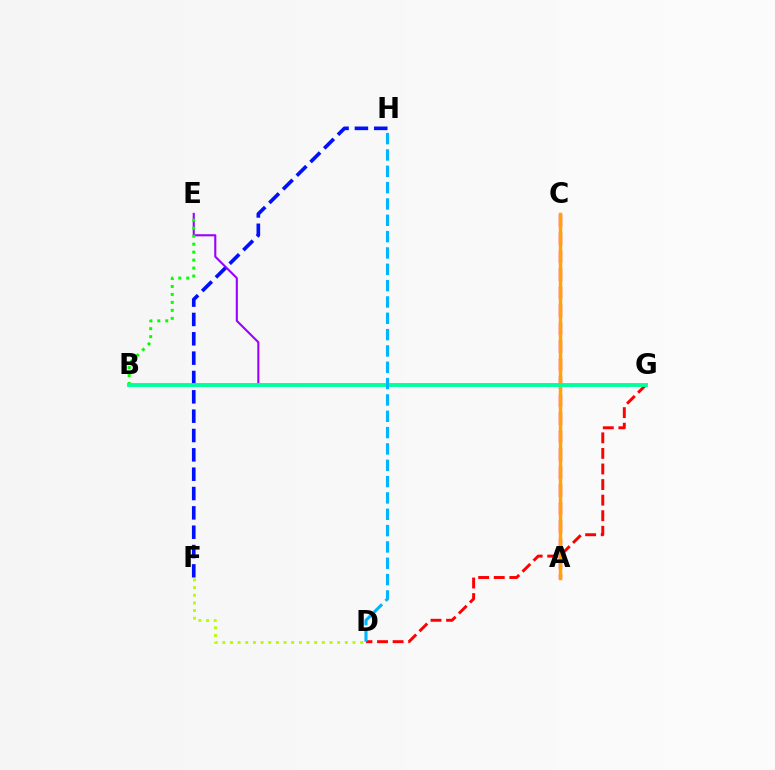{('E', 'G'): [{'color': '#9b00ff', 'line_style': 'solid', 'thickness': 1.51}], ('D', 'G'): [{'color': '#ff0000', 'line_style': 'dashed', 'thickness': 2.12}], ('D', 'F'): [{'color': '#b3ff00', 'line_style': 'dotted', 'thickness': 2.08}], ('B', 'E'): [{'color': '#08ff00', 'line_style': 'dotted', 'thickness': 2.17}], ('F', 'H'): [{'color': '#0010ff', 'line_style': 'dashed', 'thickness': 2.63}], ('A', 'C'): [{'color': '#ff00bd', 'line_style': 'dashed', 'thickness': 2.44}, {'color': '#ffa500', 'line_style': 'solid', 'thickness': 2.51}], ('B', 'G'): [{'color': '#00ff9d', 'line_style': 'solid', 'thickness': 2.79}], ('D', 'H'): [{'color': '#00b5ff', 'line_style': 'dashed', 'thickness': 2.22}]}